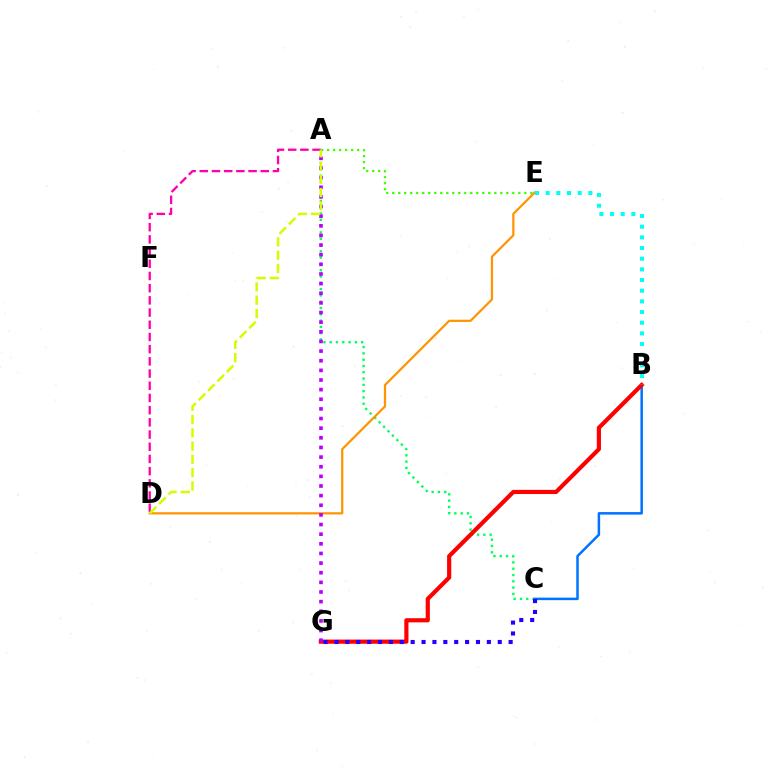{('A', 'E'): [{'color': '#3dff00', 'line_style': 'dotted', 'thickness': 1.63}], ('A', 'D'): [{'color': '#ff00ac', 'line_style': 'dashed', 'thickness': 1.66}, {'color': '#d1ff00', 'line_style': 'dashed', 'thickness': 1.8}], ('A', 'C'): [{'color': '#00ff5c', 'line_style': 'dotted', 'thickness': 1.71}], ('B', 'C'): [{'color': '#0074ff', 'line_style': 'solid', 'thickness': 1.81}], ('B', 'G'): [{'color': '#ff0000', 'line_style': 'solid', 'thickness': 2.99}], ('D', 'E'): [{'color': '#ff9400', 'line_style': 'solid', 'thickness': 1.6}], ('A', 'G'): [{'color': '#b900ff', 'line_style': 'dotted', 'thickness': 2.62}], ('B', 'E'): [{'color': '#00fff6', 'line_style': 'dotted', 'thickness': 2.9}], ('C', 'G'): [{'color': '#2500ff', 'line_style': 'dotted', 'thickness': 2.96}]}